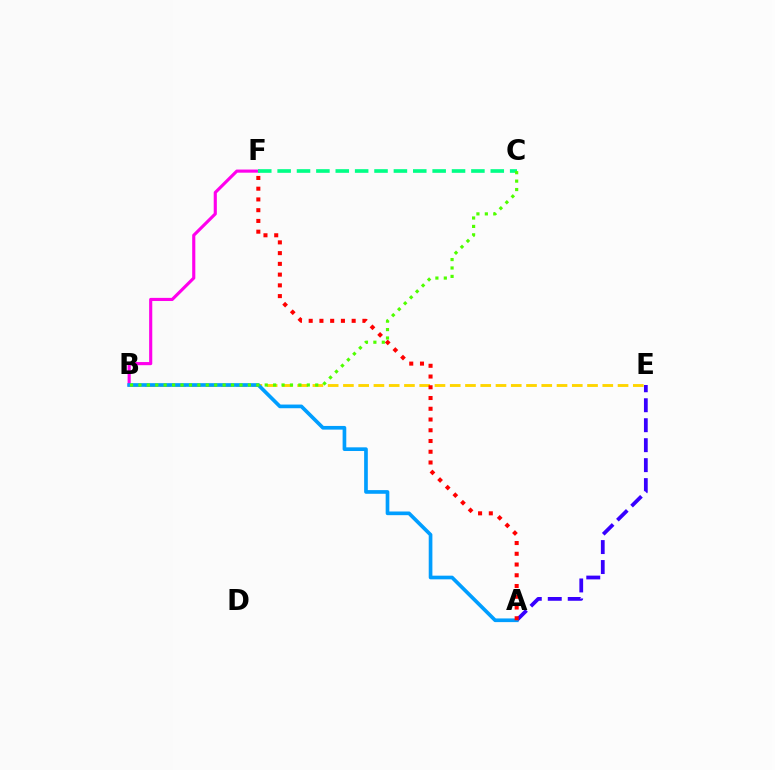{('B', 'F'): [{'color': '#ff00ed', 'line_style': 'solid', 'thickness': 2.26}], ('A', 'E'): [{'color': '#3700ff', 'line_style': 'dashed', 'thickness': 2.71}], ('B', 'E'): [{'color': '#ffd500', 'line_style': 'dashed', 'thickness': 2.07}], ('A', 'B'): [{'color': '#009eff', 'line_style': 'solid', 'thickness': 2.64}], ('A', 'F'): [{'color': '#ff0000', 'line_style': 'dotted', 'thickness': 2.92}], ('C', 'F'): [{'color': '#00ff86', 'line_style': 'dashed', 'thickness': 2.63}], ('B', 'C'): [{'color': '#4fff00', 'line_style': 'dotted', 'thickness': 2.29}]}